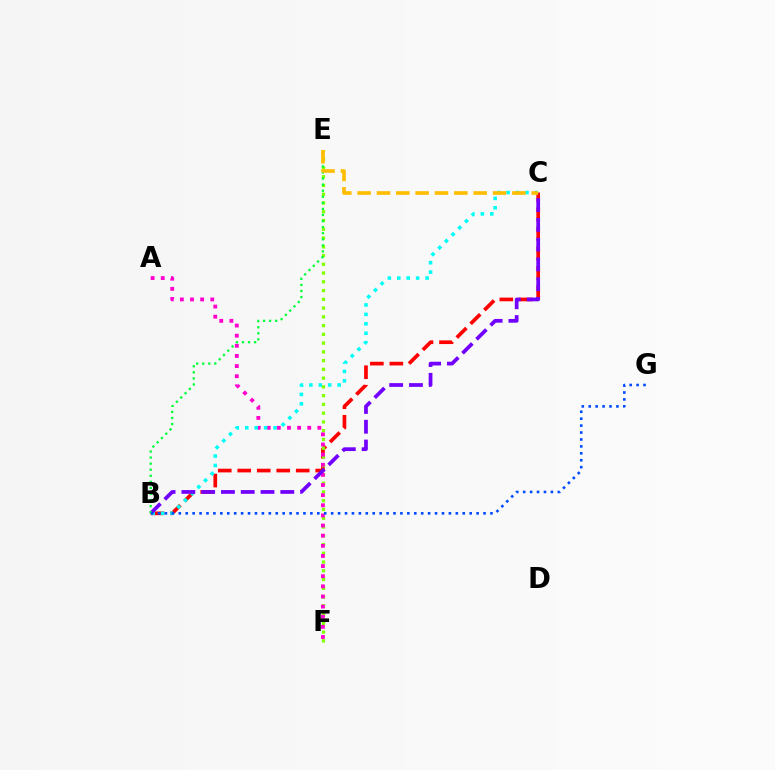{('B', 'C'): [{'color': '#ff0000', 'line_style': 'dashed', 'thickness': 2.65}, {'color': '#00fff6', 'line_style': 'dotted', 'thickness': 2.56}, {'color': '#7200ff', 'line_style': 'dashed', 'thickness': 2.69}], ('E', 'F'): [{'color': '#84ff00', 'line_style': 'dotted', 'thickness': 2.38}], ('A', 'F'): [{'color': '#ff00cf', 'line_style': 'dotted', 'thickness': 2.75}], ('B', 'E'): [{'color': '#00ff39', 'line_style': 'dotted', 'thickness': 1.65}], ('B', 'G'): [{'color': '#004bff', 'line_style': 'dotted', 'thickness': 1.88}], ('C', 'E'): [{'color': '#ffbd00', 'line_style': 'dashed', 'thickness': 2.63}]}